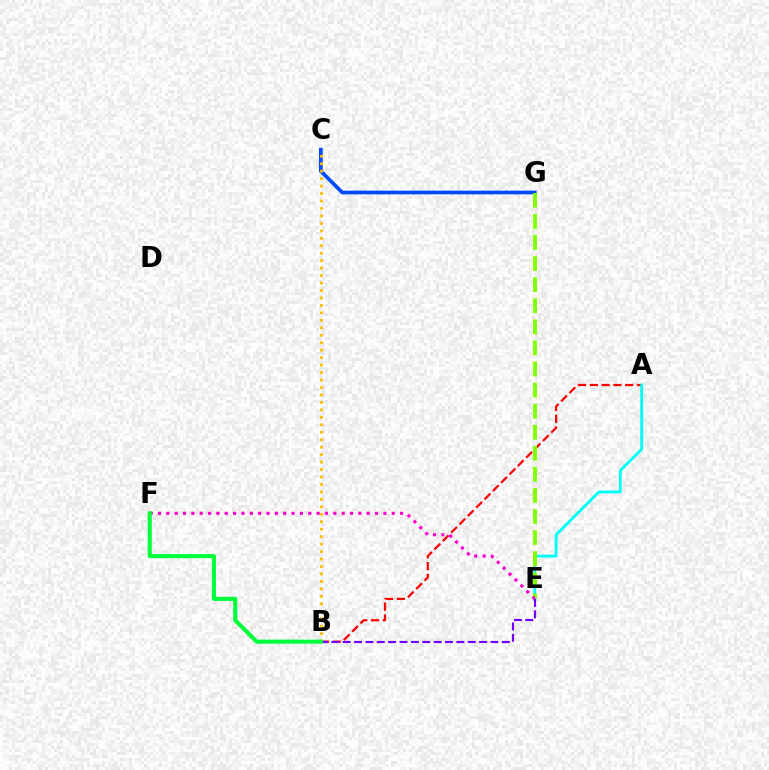{('C', 'G'): [{'color': '#004bff', 'line_style': 'solid', 'thickness': 2.67}], ('A', 'B'): [{'color': '#ff0000', 'line_style': 'dashed', 'thickness': 1.6}], ('A', 'E'): [{'color': '#00fff6', 'line_style': 'solid', 'thickness': 2.06}], ('B', 'C'): [{'color': '#ffbd00', 'line_style': 'dotted', 'thickness': 2.03}], ('E', 'G'): [{'color': '#84ff00', 'line_style': 'dashed', 'thickness': 2.86}], ('E', 'F'): [{'color': '#ff00cf', 'line_style': 'dotted', 'thickness': 2.27}], ('B', 'E'): [{'color': '#7200ff', 'line_style': 'dashed', 'thickness': 1.54}], ('B', 'F'): [{'color': '#00ff39', 'line_style': 'solid', 'thickness': 2.93}]}